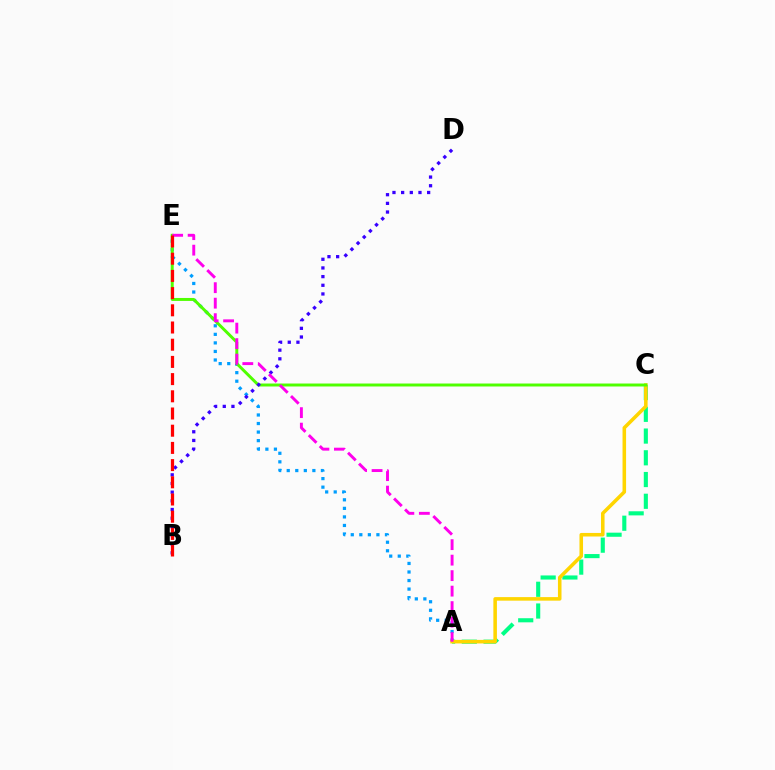{('A', 'E'): [{'color': '#009eff', 'line_style': 'dotted', 'thickness': 2.32}, {'color': '#ff00ed', 'line_style': 'dashed', 'thickness': 2.1}], ('A', 'C'): [{'color': '#00ff86', 'line_style': 'dashed', 'thickness': 2.95}, {'color': '#ffd500', 'line_style': 'solid', 'thickness': 2.56}], ('C', 'E'): [{'color': '#4fff00', 'line_style': 'solid', 'thickness': 2.13}], ('B', 'D'): [{'color': '#3700ff', 'line_style': 'dotted', 'thickness': 2.36}], ('B', 'E'): [{'color': '#ff0000', 'line_style': 'dashed', 'thickness': 2.34}]}